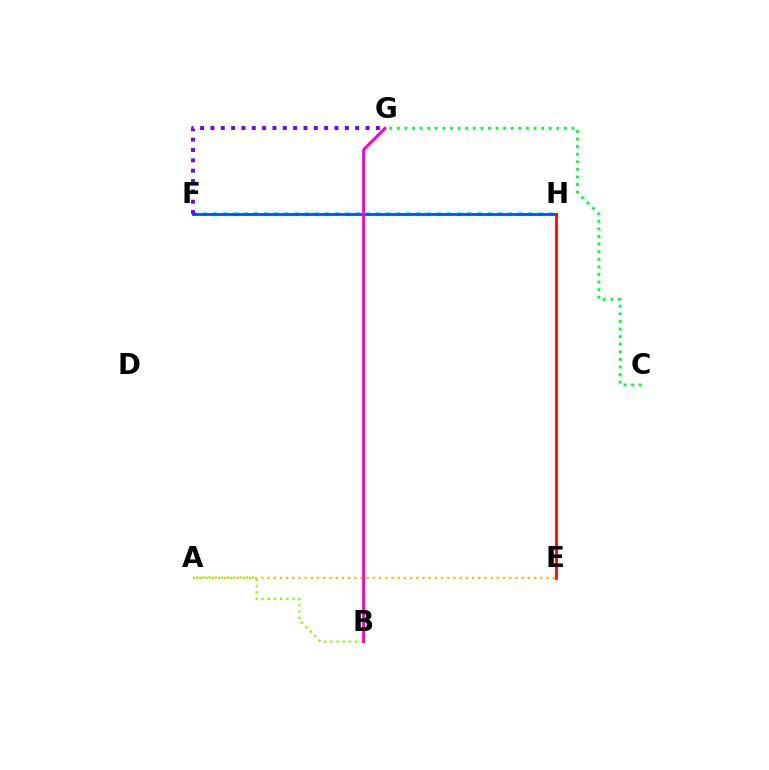{('A', 'E'): [{'color': '#ffbd00', 'line_style': 'dotted', 'thickness': 1.68}], ('A', 'B'): [{'color': '#84ff00', 'line_style': 'dotted', 'thickness': 1.68}], ('F', 'H'): [{'color': '#00fff6', 'line_style': 'dotted', 'thickness': 2.76}, {'color': '#004bff', 'line_style': 'solid', 'thickness': 1.97}], ('B', 'G'): [{'color': '#ff00cf', 'line_style': 'solid', 'thickness': 2.14}], ('F', 'G'): [{'color': '#7200ff', 'line_style': 'dotted', 'thickness': 2.81}], ('E', 'H'): [{'color': '#ff0000', 'line_style': 'solid', 'thickness': 1.95}], ('C', 'G'): [{'color': '#00ff39', 'line_style': 'dotted', 'thickness': 2.06}]}